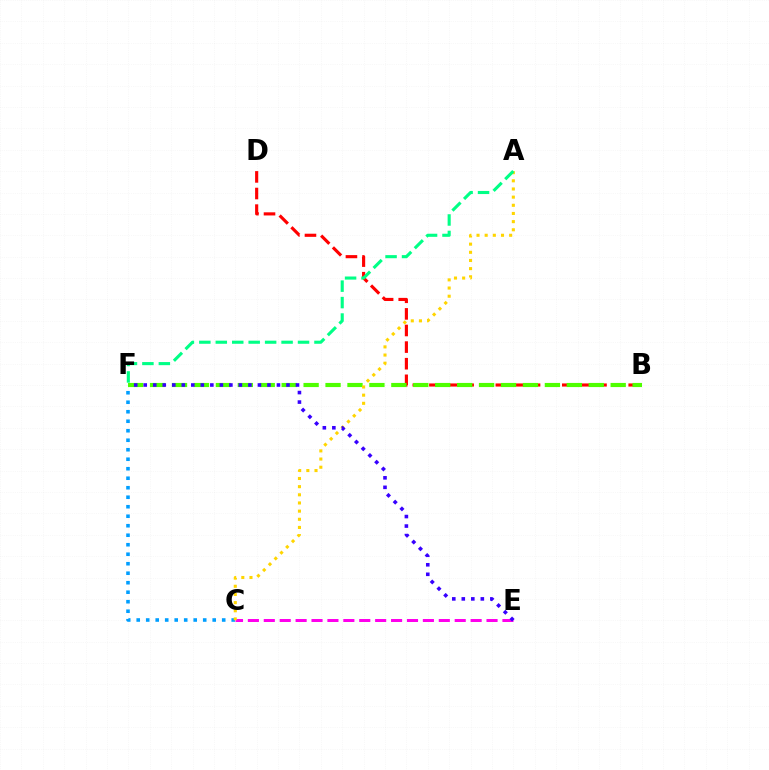{('B', 'D'): [{'color': '#ff0000', 'line_style': 'dashed', 'thickness': 2.26}], ('B', 'F'): [{'color': '#4fff00', 'line_style': 'dashed', 'thickness': 2.98}], ('C', 'E'): [{'color': '#ff00ed', 'line_style': 'dashed', 'thickness': 2.16}], ('C', 'F'): [{'color': '#009eff', 'line_style': 'dotted', 'thickness': 2.58}], ('A', 'C'): [{'color': '#ffd500', 'line_style': 'dotted', 'thickness': 2.22}], ('A', 'F'): [{'color': '#00ff86', 'line_style': 'dashed', 'thickness': 2.23}], ('E', 'F'): [{'color': '#3700ff', 'line_style': 'dotted', 'thickness': 2.59}]}